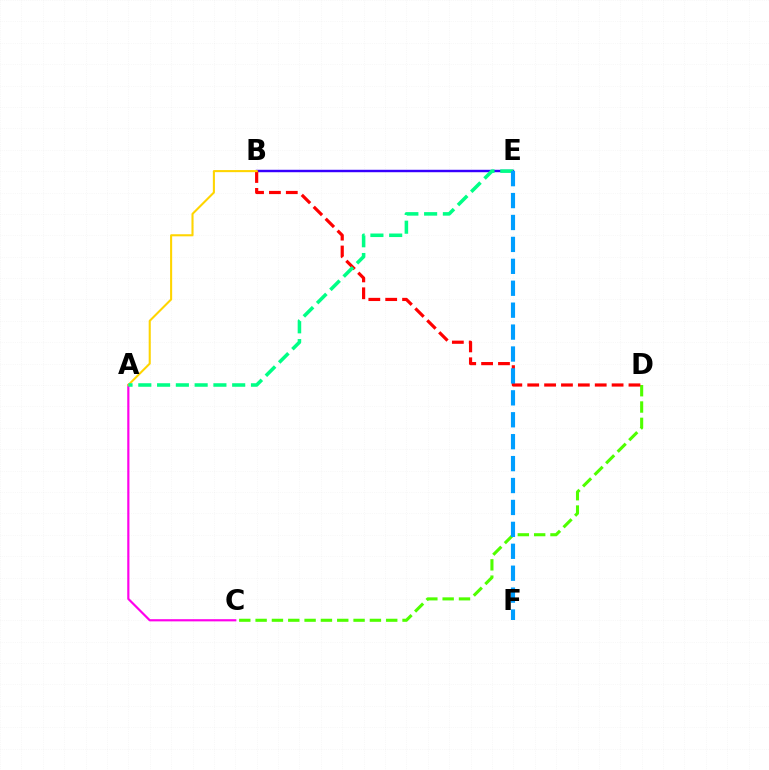{('B', 'E'): [{'color': '#3700ff', 'line_style': 'solid', 'thickness': 1.76}], ('A', 'C'): [{'color': '#ff00ed', 'line_style': 'solid', 'thickness': 1.57}], ('C', 'D'): [{'color': '#4fff00', 'line_style': 'dashed', 'thickness': 2.22}], ('B', 'D'): [{'color': '#ff0000', 'line_style': 'dashed', 'thickness': 2.29}], ('A', 'B'): [{'color': '#ffd500', 'line_style': 'solid', 'thickness': 1.5}], ('A', 'E'): [{'color': '#00ff86', 'line_style': 'dashed', 'thickness': 2.55}], ('E', 'F'): [{'color': '#009eff', 'line_style': 'dashed', 'thickness': 2.98}]}